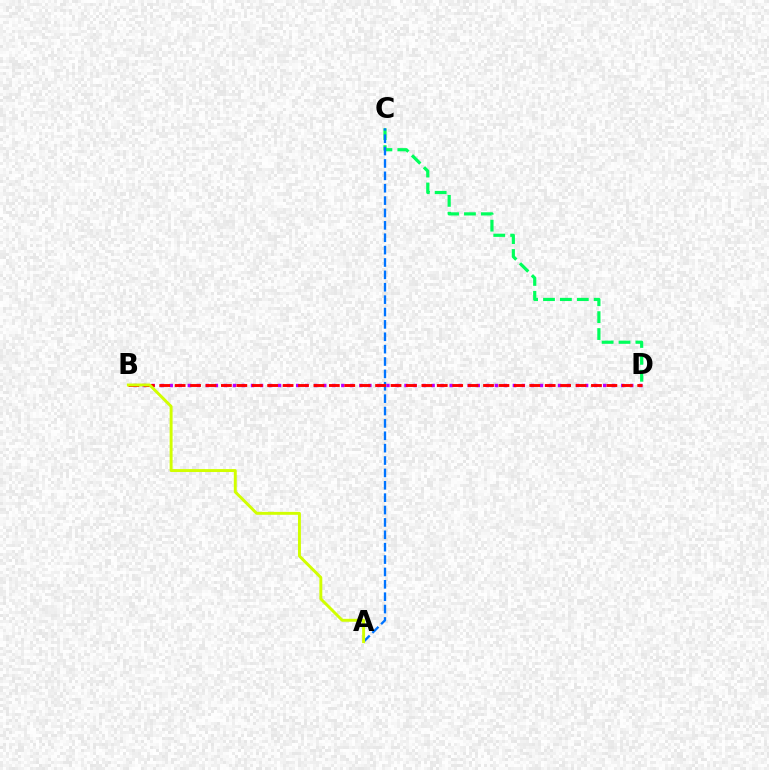{('C', 'D'): [{'color': '#00ff5c', 'line_style': 'dashed', 'thickness': 2.3}], ('B', 'D'): [{'color': '#b900ff', 'line_style': 'dotted', 'thickness': 2.45}, {'color': '#ff0000', 'line_style': 'dashed', 'thickness': 2.09}], ('A', 'C'): [{'color': '#0074ff', 'line_style': 'dashed', 'thickness': 1.68}], ('A', 'B'): [{'color': '#d1ff00', 'line_style': 'solid', 'thickness': 2.11}]}